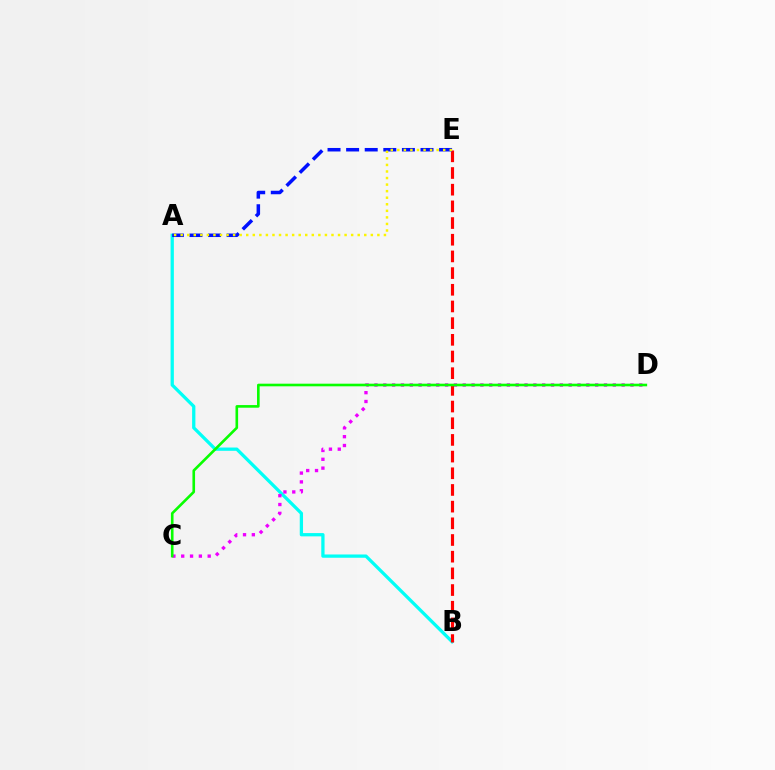{('A', 'B'): [{'color': '#00fff6', 'line_style': 'solid', 'thickness': 2.36}], ('C', 'D'): [{'color': '#ee00ff', 'line_style': 'dotted', 'thickness': 2.4}, {'color': '#08ff00', 'line_style': 'solid', 'thickness': 1.89}], ('B', 'E'): [{'color': '#ff0000', 'line_style': 'dashed', 'thickness': 2.27}], ('A', 'E'): [{'color': '#0010ff', 'line_style': 'dashed', 'thickness': 2.53}, {'color': '#fcf500', 'line_style': 'dotted', 'thickness': 1.78}]}